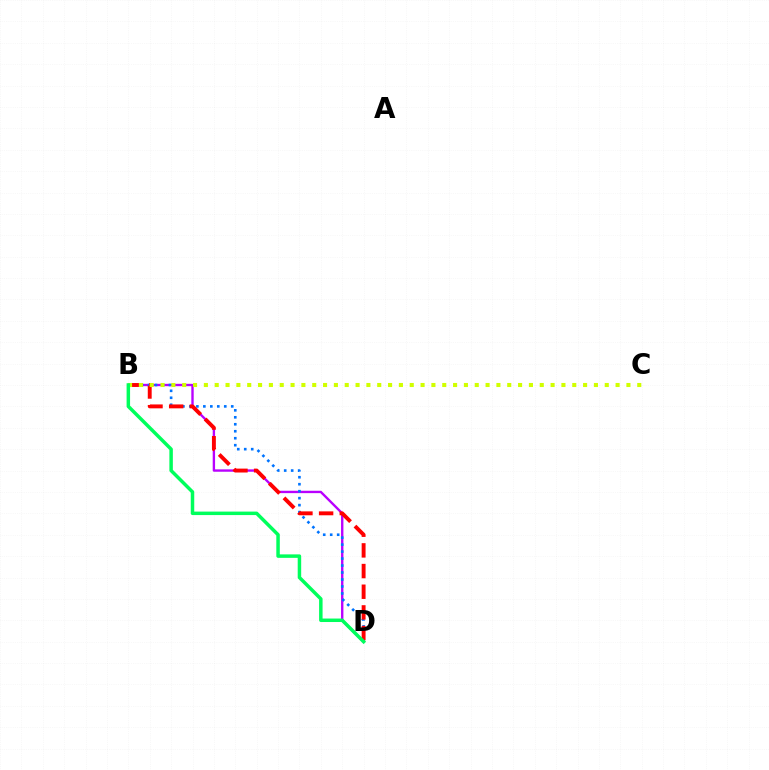{('B', 'D'): [{'color': '#b900ff', 'line_style': 'solid', 'thickness': 1.7}, {'color': '#0074ff', 'line_style': 'dotted', 'thickness': 1.89}, {'color': '#ff0000', 'line_style': 'dashed', 'thickness': 2.81}, {'color': '#00ff5c', 'line_style': 'solid', 'thickness': 2.51}], ('B', 'C'): [{'color': '#d1ff00', 'line_style': 'dotted', 'thickness': 2.94}]}